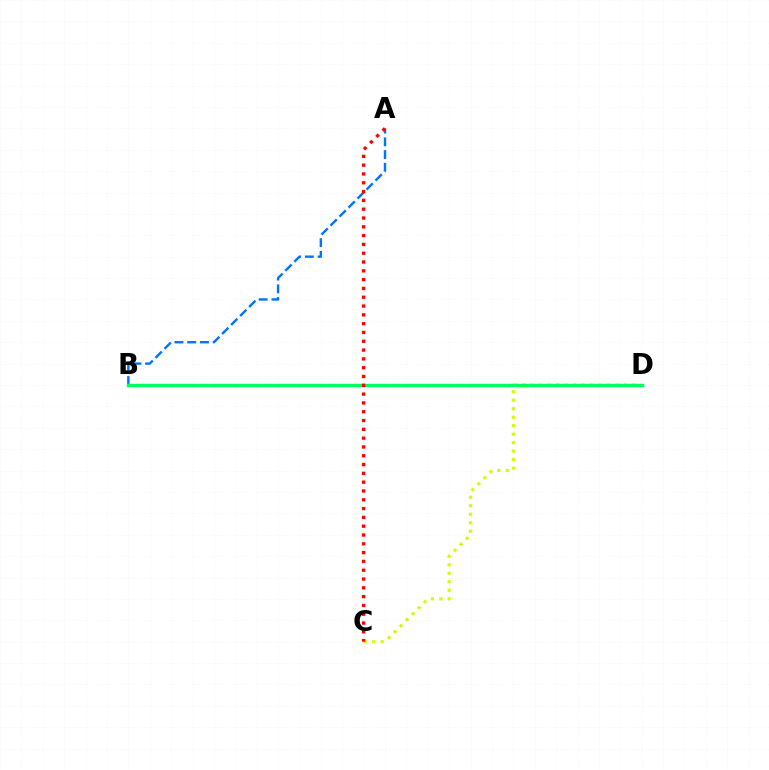{('B', 'D'): [{'color': '#b900ff', 'line_style': 'solid', 'thickness': 1.83}, {'color': '#00ff5c', 'line_style': 'solid', 'thickness': 2.48}], ('C', 'D'): [{'color': '#d1ff00', 'line_style': 'dotted', 'thickness': 2.31}], ('A', 'B'): [{'color': '#0074ff', 'line_style': 'dashed', 'thickness': 1.73}], ('A', 'C'): [{'color': '#ff0000', 'line_style': 'dotted', 'thickness': 2.39}]}